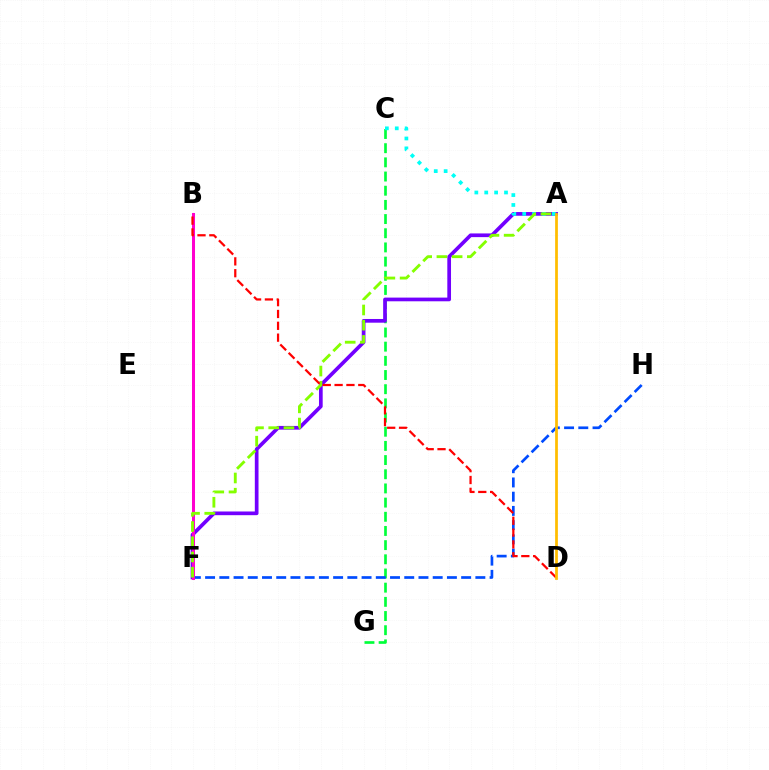{('C', 'G'): [{'color': '#00ff39', 'line_style': 'dashed', 'thickness': 1.93}], ('A', 'F'): [{'color': '#7200ff', 'line_style': 'solid', 'thickness': 2.66}, {'color': '#84ff00', 'line_style': 'dashed', 'thickness': 2.07}], ('F', 'H'): [{'color': '#004bff', 'line_style': 'dashed', 'thickness': 1.93}], ('A', 'C'): [{'color': '#00fff6', 'line_style': 'dotted', 'thickness': 2.69}], ('B', 'F'): [{'color': '#ff00cf', 'line_style': 'solid', 'thickness': 2.18}], ('B', 'D'): [{'color': '#ff0000', 'line_style': 'dashed', 'thickness': 1.61}], ('A', 'D'): [{'color': '#ffbd00', 'line_style': 'solid', 'thickness': 1.98}]}